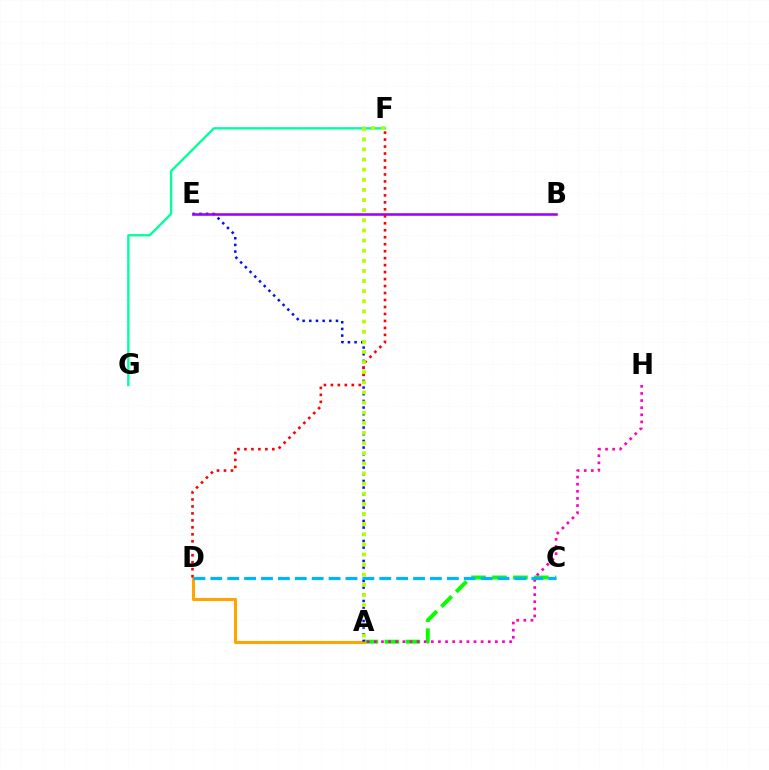{('A', 'C'): [{'color': '#08ff00', 'line_style': 'dashed', 'thickness': 2.85}], ('A', 'D'): [{'color': '#ffa500', 'line_style': 'solid', 'thickness': 2.21}], ('A', 'E'): [{'color': '#0010ff', 'line_style': 'dotted', 'thickness': 1.81}], ('F', 'G'): [{'color': '#00ff9d', 'line_style': 'solid', 'thickness': 1.69}], ('B', 'E'): [{'color': '#9b00ff', 'line_style': 'solid', 'thickness': 1.84}], ('D', 'F'): [{'color': '#ff0000', 'line_style': 'dotted', 'thickness': 1.9}], ('A', 'H'): [{'color': '#ff00bd', 'line_style': 'dotted', 'thickness': 1.93}], ('C', 'D'): [{'color': '#00b5ff', 'line_style': 'dashed', 'thickness': 2.3}], ('A', 'F'): [{'color': '#b3ff00', 'line_style': 'dotted', 'thickness': 2.75}]}